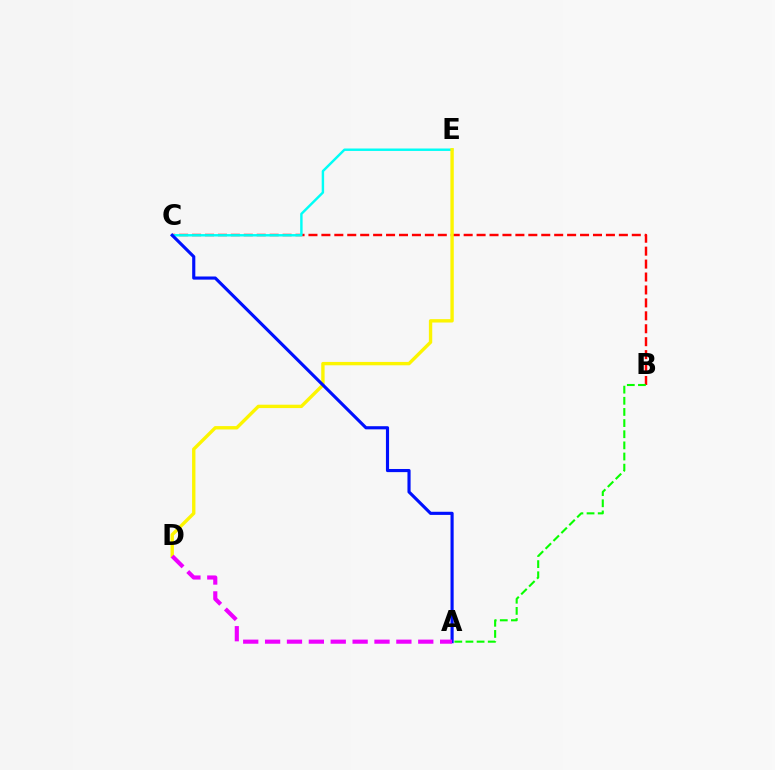{('B', 'C'): [{'color': '#ff0000', 'line_style': 'dashed', 'thickness': 1.76}], ('A', 'B'): [{'color': '#08ff00', 'line_style': 'dashed', 'thickness': 1.51}], ('C', 'E'): [{'color': '#00fff6', 'line_style': 'solid', 'thickness': 1.75}], ('D', 'E'): [{'color': '#fcf500', 'line_style': 'solid', 'thickness': 2.43}], ('A', 'C'): [{'color': '#0010ff', 'line_style': 'solid', 'thickness': 2.26}], ('A', 'D'): [{'color': '#ee00ff', 'line_style': 'dashed', 'thickness': 2.97}]}